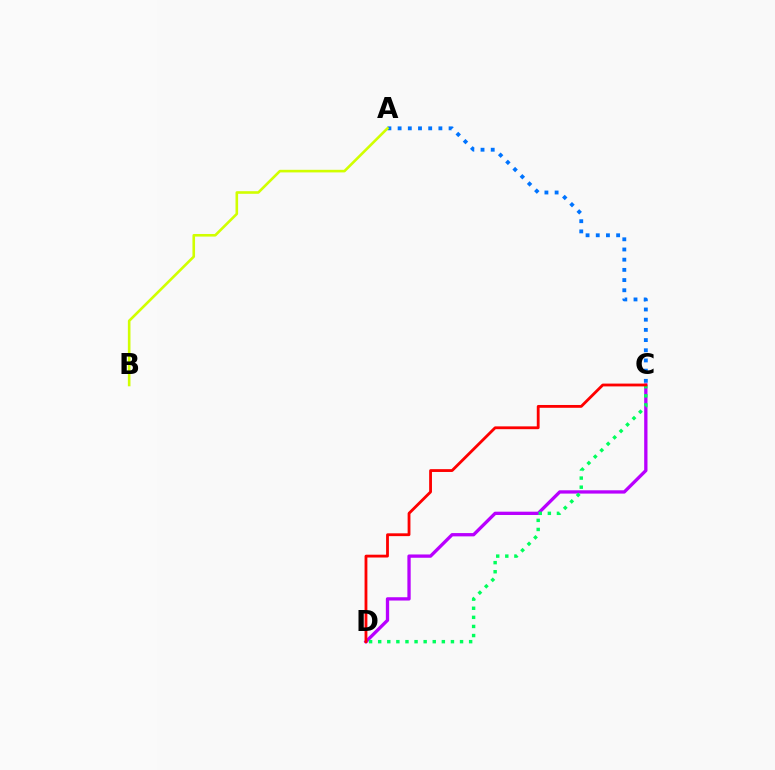{('C', 'D'): [{'color': '#b900ff', 'line_style': 'solid', 'thickness': 2.38}, {'color': '#00ff5c', 'line_style': 'dotted', 'thickness': 2.47}, {'color': '#ff0000', 'line_style': 'solid', 'thickness': 2.03}], ('A', 'C'): [{'color': '#0074ff', 'line_style': 'dotted', 'thickness': 2.77}], ('A', 'B'): [{'color': '#d1ff00', 'line_style': 'solid', 'thickness': 1.88}]}